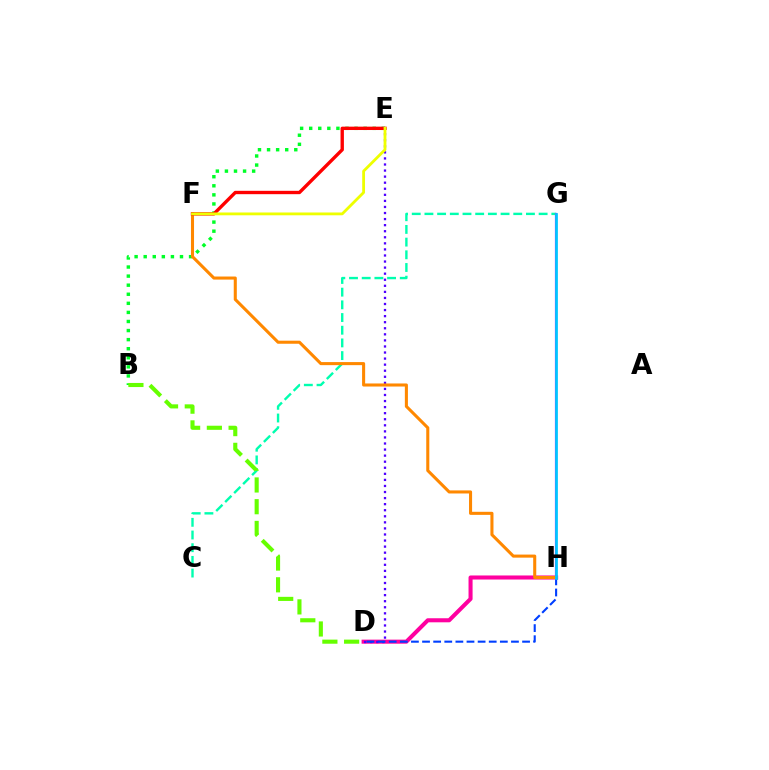{('C', 'G'): [{'color': '#00ffaf', 'line_style': 'dashed', 'thickness': 1.72}], ('D', 'H'): [{'color': '#ff00a0', 'line_style': 'solid', 'thickness': 2.92}, {'color': '#003fff', 'line_style': 'dashed', 'thickness': 1.51}], ('B', 'E'): [{'color': '#00ff27', 'line_style': 'dotted', 'thickness': 2.47}], ('G', 'H'): [{'color': '#d600ff', 'line_style': 'solid', 'thickness': 1.58}, {'color': '#00c7ff', 'line_style': 'solid', 'thickness': 1.98}], ('D', 'E'): [{'color': '#4f00ff', 'line_style': 'dotted', 'thickness': 1.65}], ('F', 'H'): [{'color': '#ff8800', 'line_style': 'solid', 'thickness': 2.21}], ('E', 'F'): [{'color': '#ff0000', 'line_style': 'solid', 'thickness': 2.42}, {'color': '#eeff00', 'line_style': 'solid', 'thickness': 2.02}], ('B', 'D'): [{'color': '#66ff00', 'line_style': 'dashed', 'thickness': 2.95}]}